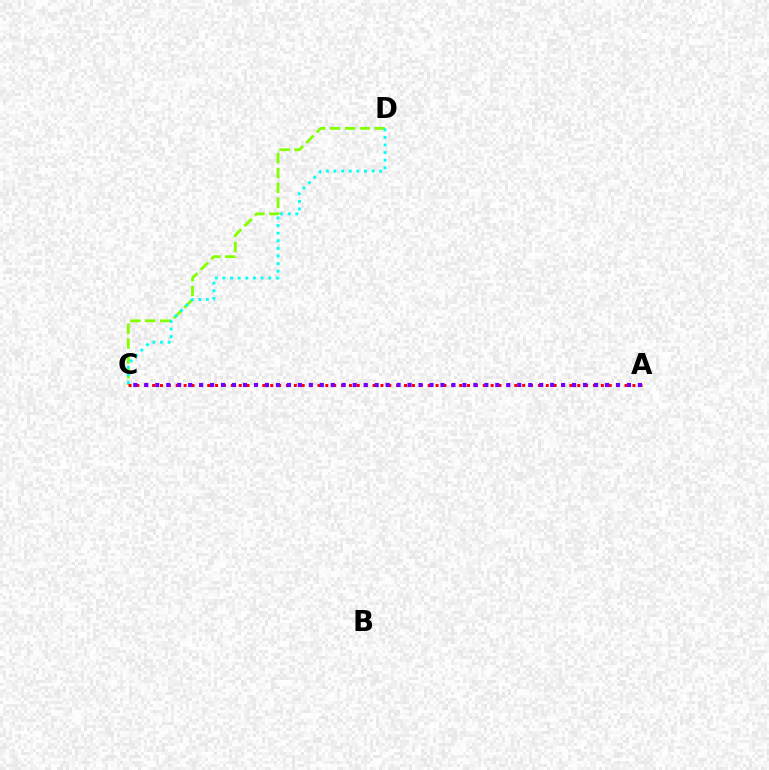{('C', 'D'): [{'color': '#84ff00', 'line_style': 'dashed', 'thickness': 2.02}, {'color': '#00fff6', 'line_style': 'dotted', 'thickness': 2.07}], ('A', 'C'): [{'color': '#ff0000', 'line_style': 'dotted', 'thickness': 2.14}, {'color': '#7200ff', 'line_style': 'dotted', 'thickness': 2.98}]}